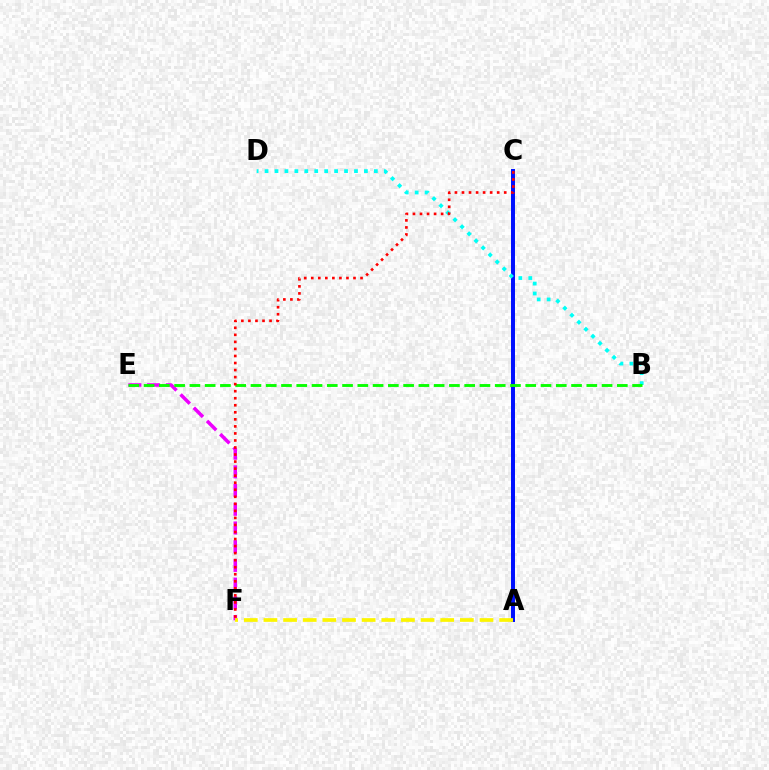{('E', 'F'): [{'color': '#ee00ff', 'line_style': 'dashed', 'thickness': 2.54}], ('A', 'C'): [{'color': '#0010ff', 'line_style': 'solid', 'thickness': 2.86}], ('A', 'F'): [{'color': '#fcf500', 'line_style': 'dashed', 'thickness': 2.67}], ('B', 'D'): [{'color': '#00fff6', 'line_style': 'dotted', 'thickness': 2.7}], ('B', 'E'): [{'color': '#08ff00', 'line_style': 'dashed', 'thickness': 2.07}], ('C', 'F'): [{'color': '#ff0000', 'line_style': 'dotted', 'thickness': 1.91}]}